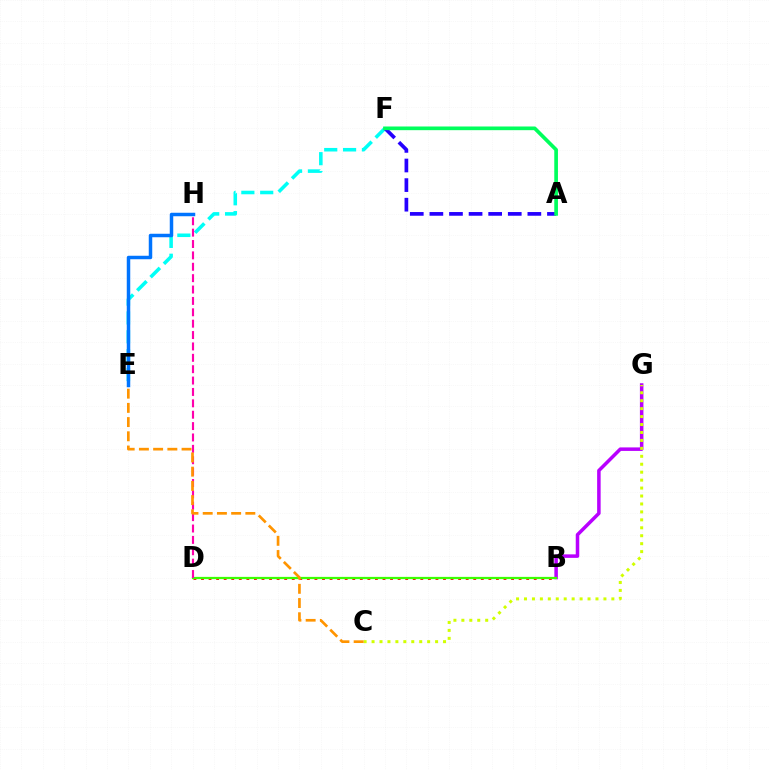{('B', 'D'): [{'color': '#ff0000', 'line_style': 'dotted', 'thickness': 2.05}, {'color': '#3dff00', 'line_style': 'solid', 'thickness': 1.61}], ('E', 'F'): [{'color': '#00fff6', 'line_style': 'dashed', 'thickness': 2.56}], ('B', 'G'): [{'color': '#b900ff', 'line_style': 'solid', 'thickness': 2.53}], ('A', 'F'): [{'color': '#2500ff', 'line_style': 'dashed', 'thickness': 2.66}, {'color': '#00ff5c', 'line_style': 'solid', 'thickness': 2.65}], ('E', 'H'): [{'color': '#0074ff', 'line_style': 'solid', 'thickness': 2.51}], ('D', 'H'): [{'color': '#ff00ac', 'line_style': 'dashed', 'thickness': 1.55}], ('C', 'G'): [{'color': '#d1ff00', 'line_style': 'dotted', 'thickness': 2.16}], ('C', 'E'): [{'color': '#ff9400', 'line_style': 'dashed', 'thickness': 1.93}]}